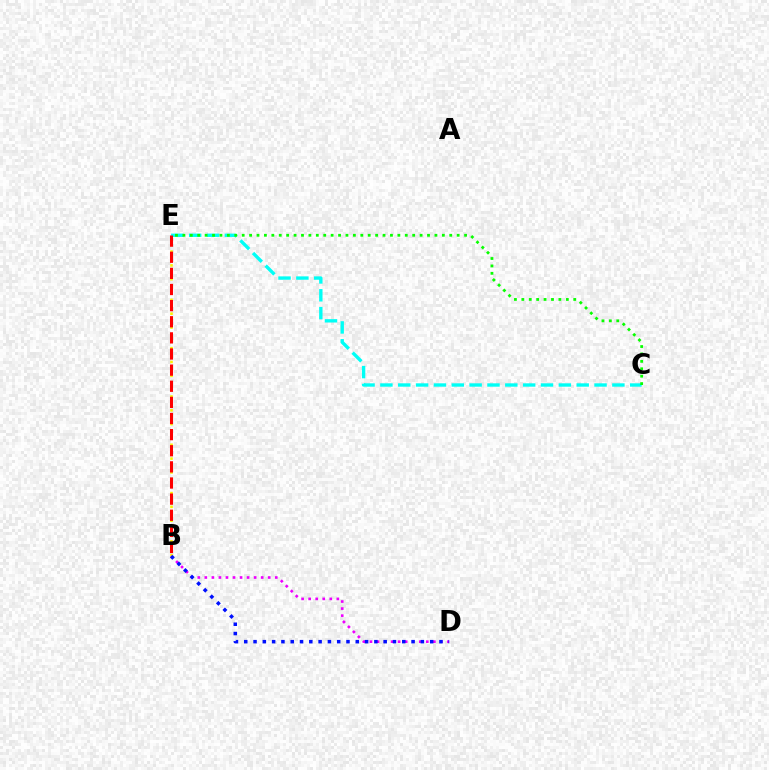{('B', 'E'): [{'color': '#fcf500', 'line_style': 'dotted', 'thickness': 1.87}, {'color': '#ff0000', 'line_style': 'dashed', 'thickness': 2.19}], ('C', 'E'): [{'color': '#00fff6', 'line_style': 'dashed', 'thickness': 2.42}, {'color': '#08ff00', 'line_style': 'dotted', 'thickness': 2.01}], ('B', 'D'): [{'color': '#ee00ff', 'line_style': 'dotted', 'thickness': 1.91}, {'color': '#0010ff', 'line_style': 'dotted', 'thickness': 2.53}]}